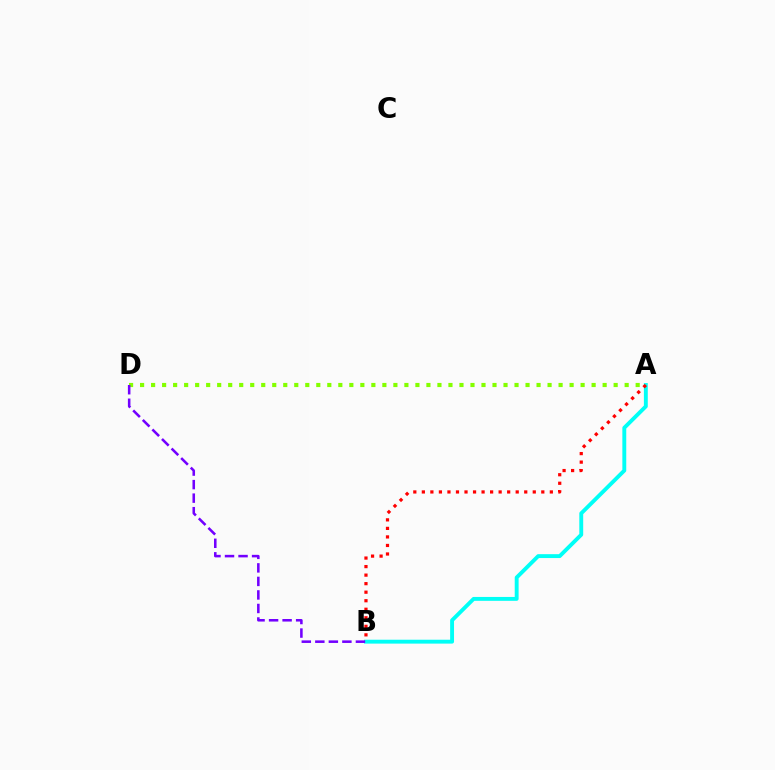{('A', 'D'): [{'color': '#84ff00', 'line_style': 'dotted', 'thickness': 2.99}], ('A', 'B'): [{'color': '#00fff6', 'line_style': 'solid', 'thickness': 2.8}, {'color': '#ff0000', 'line_style': 'dotted', 'thickness': 2.32}], ('B', 'D'): [{'color': '#7200ff', 'line_style': 'dashed', 'thickness': 1.84}]}